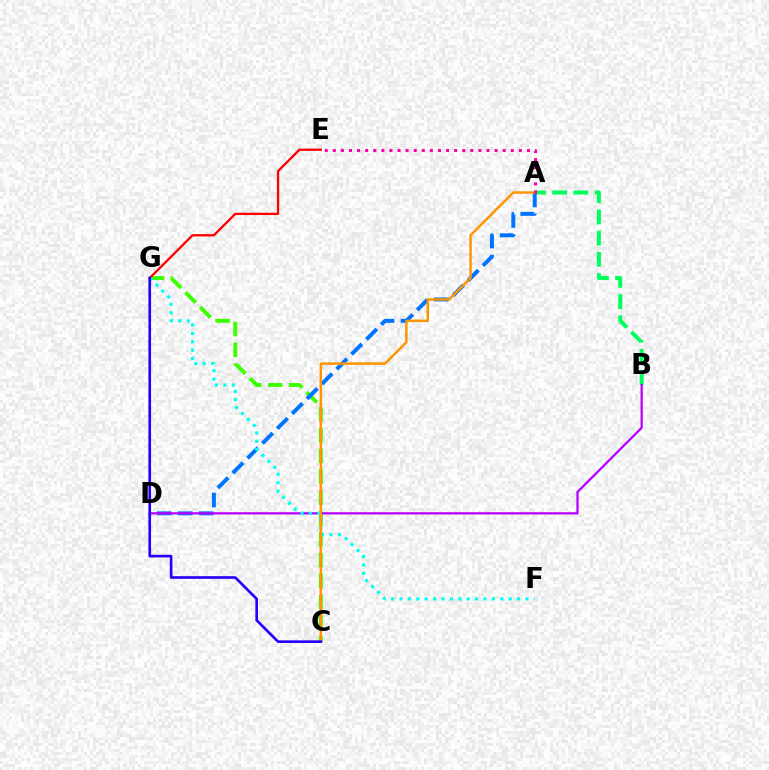{('C', 'G'): [{'color': '#3dff00', 'line_style': 'dashed', 'thickness': 2.83}, {'color': '#2500ff', 'line_style': 'solid', 'thickness': 1.91}], ('A', 'B'): [{'color': '#00ff5c', 'line_style': 'dashed', 'thickness': 2.88}], ('D', 'G'): [{'color': '#d1ff00', 'line_style': 'dashed', 'thickness': 1.61}], ('A', 'D'): [{'color': '#0074ff', 'line_style': 'dashed', 'thickness': 2.85}], ('B', 'D'): [{'color': '#b900ff', 'line_style': 'solid', 'thickness': 1.62}], ('E', 'G'): [{'color': '#ff0000', 'line_style': 'solid', 'thickness': 1.66}], ('F', 'G'): [{'color': '#00fff6', 'line_style': 'dotted', 'thickness': 2.28}], ('A', 'C'): [{'color': '#ff9400', 'line_style': 'solid', 'thickness': 1.76}], ('A', 'E'): [{'color': '#ff00ac', 'line_style': 'dotted', 'thickness': 2.2}]}